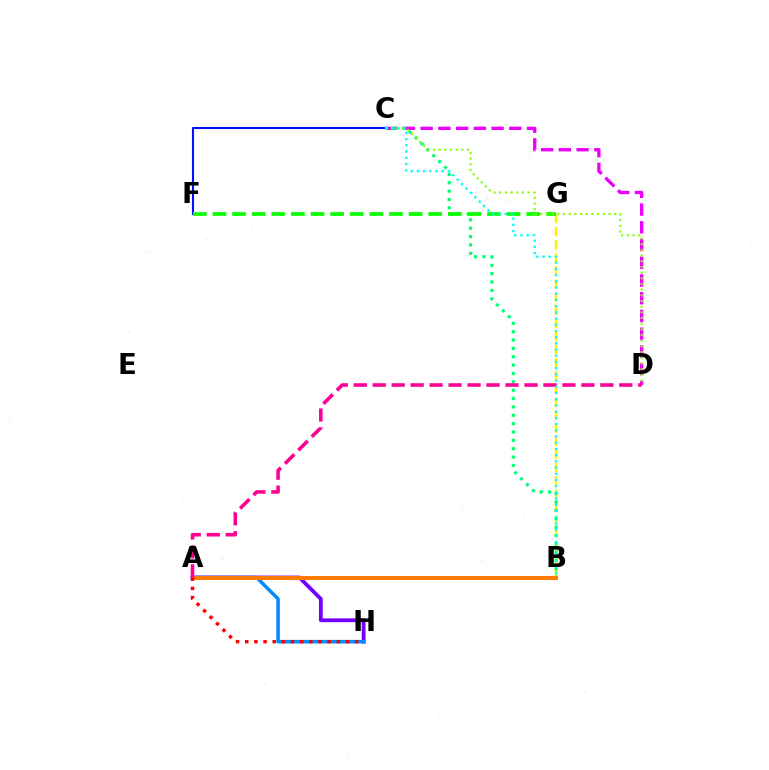{('C', 'F'): [{'color': '#0010ff', 'line_style': 'solid', 'thickness': 1.51}], ('B', 'G'): [{'color': '#fcf500', 'line_style': 'dashed', 'thickness': 1.78}], ('C', 'D'): [{'color': '#ee00ff', 'line_style': 'dashed', 'thickness': 2.41}, {'color': '#84ff00', 'line_style': 'dotted', 'thickness': 1.54}], ('B', 'C'): [{'color': '#00ff74', 'line_style': 'dotted', 'thickness': 2.27}, {'color': '#00fff6', 'line_style': 'dotted', 'thickness': 1.69}], ('A', 'H'): [{'color': '#7200ff', 'line_style': 'solid', 'thickness': 2.74}, {'color': '#008cff', 'line_style': 'solid', 'thickness': 2.54}, {'color': '#ff0000', 'line_style': 'dotted', 'thickness': 2.49}], ('F', 'G'): [{'color': '#08ff00', 'line_style': 'dashed', 'thickness': 2.66}], ('A', 'B'): [{'color': '#ff7c00', 'line_style': 'solid', 'thickness': 2.91}], ('A', 'D'): [{'color': '#ff0094', 'line_style': 'dashed', 'thickness': 2.58}]}